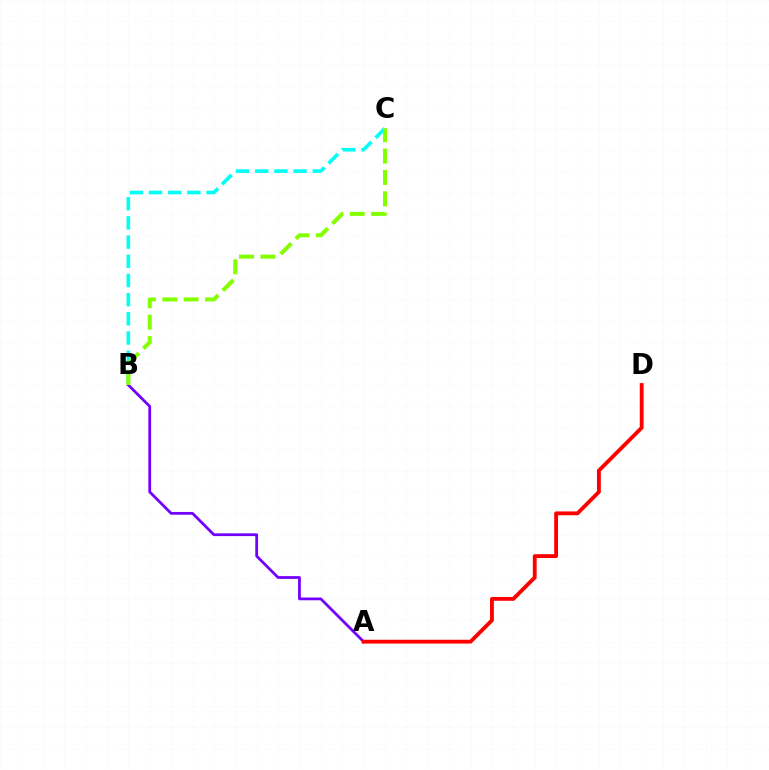{('A', 'B'): [{'color': '#7200ff', 'line_style': 'solid', 'thickness': 1.99}], ('B', 'C'): [{'color': '#00fff6', 'line_style': 'dashed', 'thickness': 2.61}, {'color': '#84ff00', 'line_style': 'dashed', 'thickness': 2.91}], ('A', 'D'): [{'color': '#ff0000', 'line_style': 'solid', 'thickness': 2.76}]}